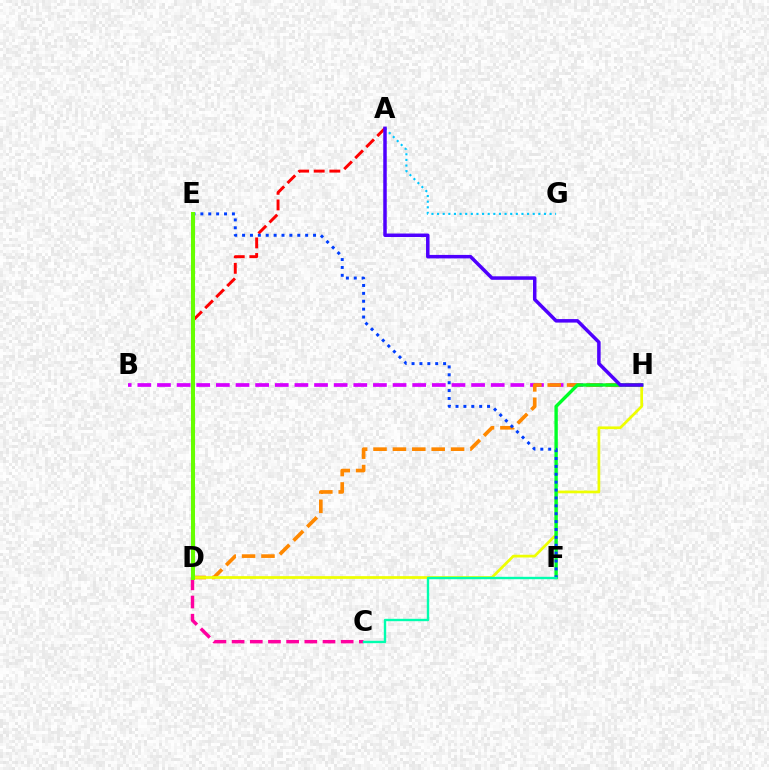{('B', 'H'): [{'color': '#d600ff', 'line_style': 'dashed', 'thickness': 2.67}], ('C', 'D'): [{'color': '#ff00a0', 'line_style': 'dashed', 'thickness': 2.47}], ('D', 'H'): [{'color': '#ff8800', 'line_style': 'dashed', 'thickness': 2.63}, {'color': '#eeff00', 'line_style': 'solid', 'thickness': 1.96}], ('A', 'D'): [{'color': '#ff0000', 'line_style': 'dashed', 'thickness': 2.12}], ('F', 'H'): [{'color': '#00ff27', 'line_style': 'solid', 'thickness': 2.43}], ('E', 'F'): [{'color': '#003fff', 'line_style': 'dotted', 'thickness': 2.14}], ('A', 'G'): [{'color': '#00c7ff', 'line_style': 'dotted', 'thickness': 1.53}], ('A', 'H'): [{'color': '#4f00ff', 'line_style': 'solid', 'thickness': 2.52}], ('D', 'E'): [{'color': '#66ff00', 'line_style': 'solid', 'thickness': 2.92}], ('C', 'F'): [{'color': '#00ffaf', 'line_style': 'solid', 'thickness': 1.72}]}